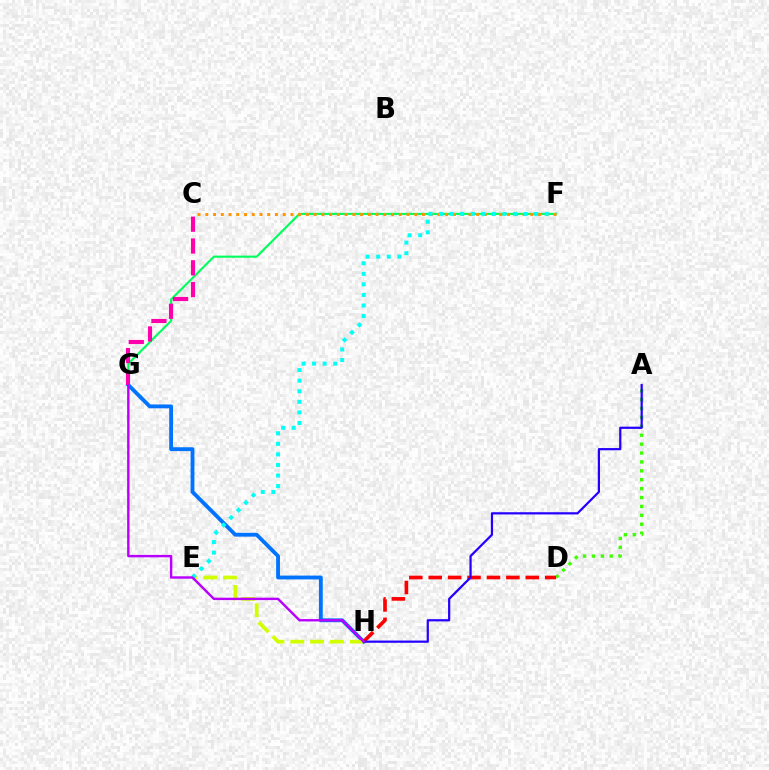{('G', 'H'): [{'color': '#0074ff', 'line_style': 'solid', 'thickness': 2.76}, {'color': '#b900ff', 'line_style': 'solid', 'thickness': 1.73}], ('A', 'D'): [{'color': '#3dff00', 'line_style': 'dotted', 'thickness': 2.42}], ('F', 'G'): [{'color': '#00ff5c', 'line_style': 'solid', 'thickness': 1.53}], ('E', 'H'): [{'color': '#d1ff00', 'line_style': 'dashed', 'thickness': 2.69}], ('C', 'F'): [{'color': '#ff9400', 'line_style': 'dotted', 'thickness': 2.1}], ('D', 'H'): [{'color': '#ff0000', 'line_style': 'dashed', 'thickness': 2.64}], ('A', 'H'): [{'color': '#2500ff', 'line_style': 'solid', 'thickness': 1.6}], ('C', 'G'): [{'color': '#ff00ac', 'line_style': 'dashed', 'thickness': 2.96}], ('E', 'F'): [{'color': '#00fff6', 'line_style': 'dotted', 'thickness': 2.87}]}